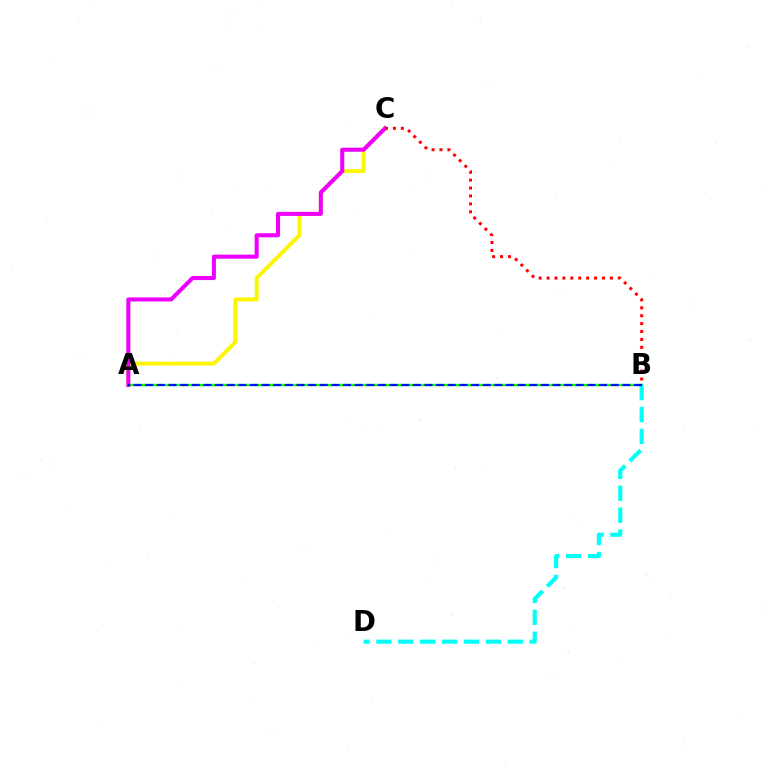{('A', 'C'): [{'color': '#fcf500', 'line_style': 'solid', 'thickness': 2.8}, {'color': '#ee00ff', 'line_style': 'solid', 'thickness': 2.92}], ('A', 'B'): [{'color': '#08ff00', 'line_style': 'solid', 'thickness': 1.68}, {'color': '#0010ff', 'line_style': 'dashed', 'thickness': 1.58}], ('B', 'D'): [{'color': '#00fff6', 'line_style': 'dashed', 'thickness': 2.97}], ('B', 'C'): [{'color': '#ff0000', 'line_style': 'dotted', 'thickness': 2.15}]}